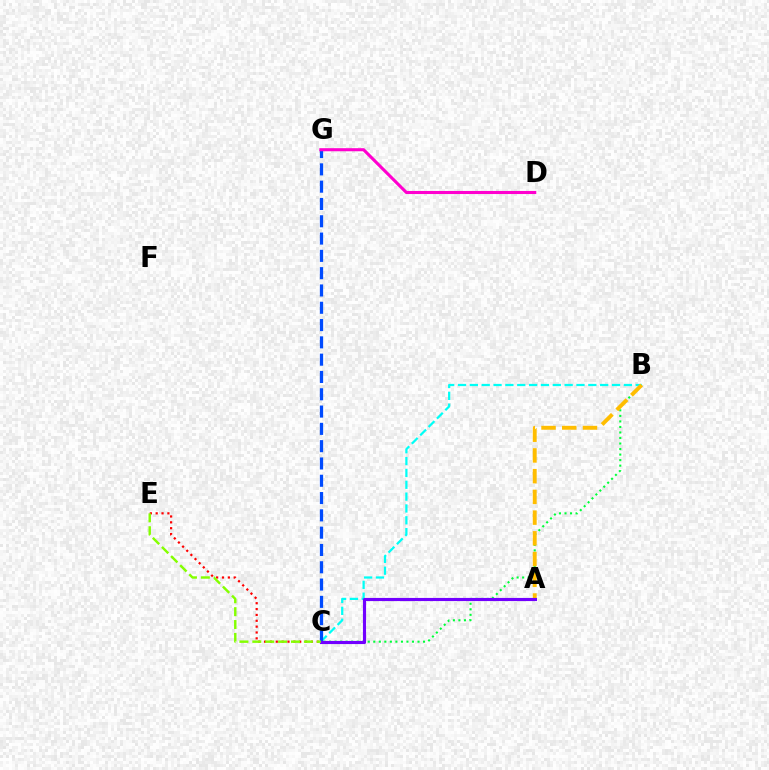{('B', 'C'): [{'color': '#00ff39', 'line_style': 'dotted', 'thickness': 1.5}, {'color': '#00fff6', 'line_style': 'dashed', 'thickness': 1.61}], ('C', 'G'): [{'color': '#004bff', 'line_style': 'dashed', 'thickness': 2.35}], ('A', 'B'): [{'color': '#ffbd00', 'line_style': 'dashed', 'thickness': 2.82}], ('C', 'E'): [{'color': '#ff0000', 'line_style': 'dotted', 'thickness': 1.59}, {'color': '#84ff00', 'line_style': 'dashed', 'thickness': 1.75}], ('A', 'C'): [{'color': '#7200ff', 'line_style': 'solid', 'thickness': 2.26}], ('D', 'G'): [{'color': '#ff00cf', 'line_style': 'solid', 'thickness': 2.22}]}